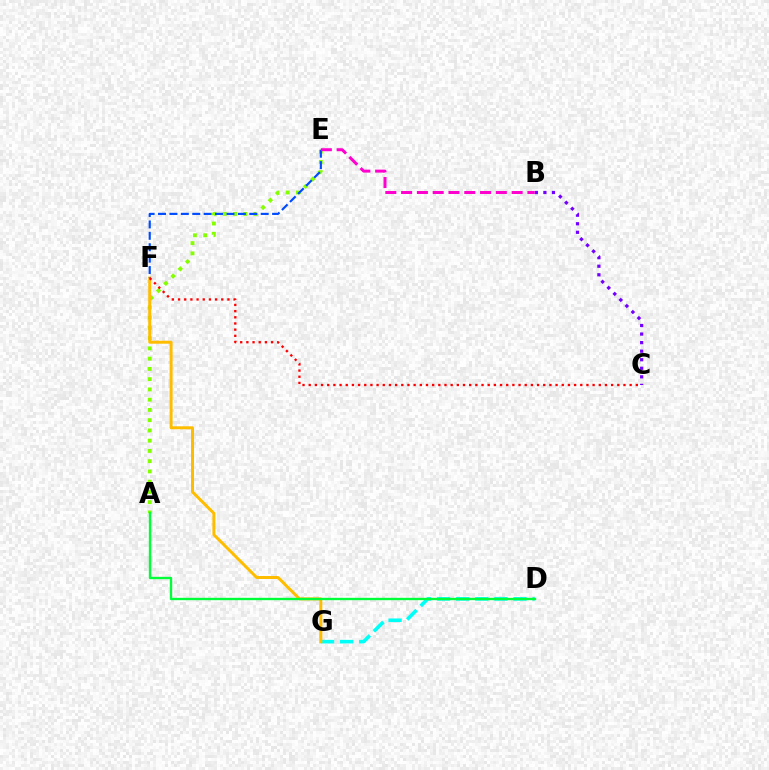{('D', 'G'): [{'color': '#00fff6', 'line_style': 'dashed', 'thickness': 2.6}], ('A', 'E'): [{'color': '#84ff00', 'line_style': 'dotted', 'thickness': 2.78}], ('F', 'G'): [{'color': '#ffbd00', 'line_style': 'solid', 'thickness': 2.14}], ('A', 'D'): [{'color': '#00ff39', 'line_style': 'solid', 'thickness': 1.71}], ('E', 'F'): [{'color': '#004bff', 'line_style': 'dashed', 'thickness': 1.55}], ('B', 'C'): [{'color': '#7200ff', 'line_style': 'dotted', 'thickness': 2.32}], ('C', 'F'): [{'color': '#ff0000', 'line_style': 'dotted', 'thickness': 1.68}], ('B', 'E'): [{'color': '#ff00cf', 'line_style': 'dashed', 'thickness': 2.14}]}